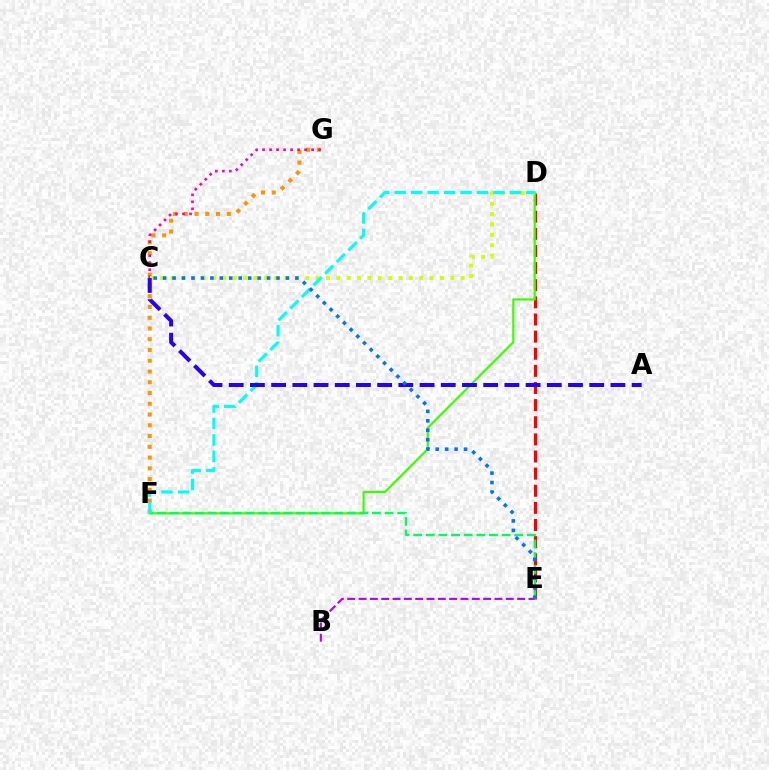{('D', 'E'): [{'color': '#ff0000', 'line_style': 'dashed', 'thickness': 2.33}], ('F', 'G'): [{'color': '#ff9400', 'line_style': 'dotted', 'thickness': 2.92}], ('C', 'G'): [{'color': '#ff00ac', 'line_style': 'dotted', 'thickness': 1.9}], ('D', 'F'): [{'color': '#3dff00', 'line_style': 'solid', 'thickness': 1.6}, {'color': '#00fff6', 'line_style': 'dashed', 'thickness': 2.24}], ('C', 'D'): [{'color': '#d1ff00', 'line_style': 'dotted', 'thickness': 2.81}], ('B', 'E'): [{'color': '#b900ff', 'line_style': 'dashed', 'thickness': 1.54}], ('E', 'F'): [{'color': '#00ff5c', 'line_style': 'dashed', 'thickness': 1.72}], ('A', 'C'): [{'color': '#2500ff', 'line_style': 'dashed', 'thickness': 2.88}], ('C', 'E'): [{'color': '#0074ff', 'line_style': 'dotted', 'thickness': 2.57}]}